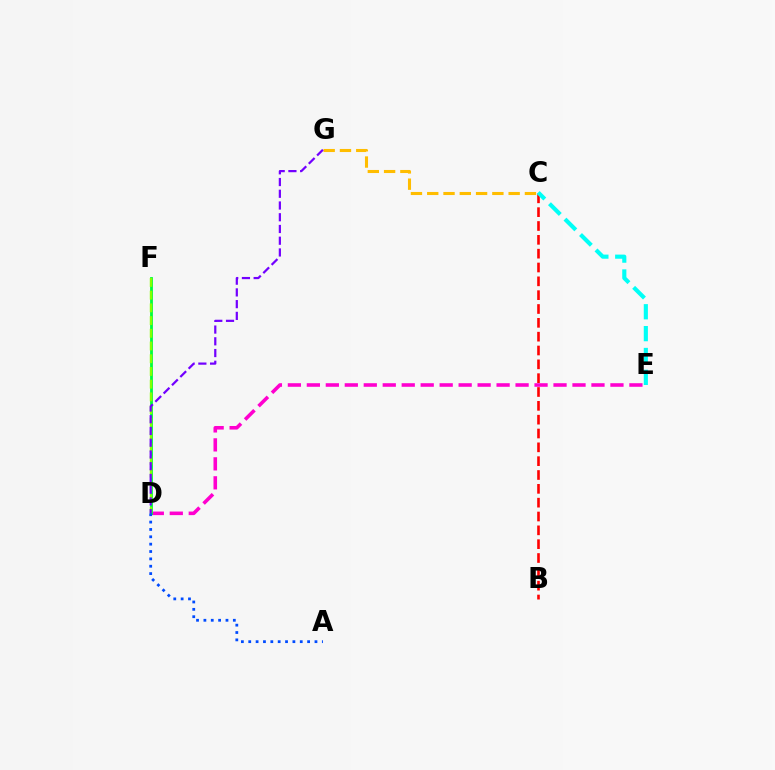{('C', 'G'): [{'color': '#ffbd00', 'line_style': 'dashed', 'thickness': 2.21}], ('D', 'E'): [{'color': '#ff00cf', 'line_style': 'dashed', 'thickness': 2.58}], ('D', 'F'): [{'color': '#00ff39', 'line_style': 'solid', 'thickness': 2.02}, {'color': '#84ff00', 'line_style': 'dashed', 'thickness': 1.73}], ('D', 'G'): [{'color': '#7200ff', 'line_style': 'dashed', 'thickness': 1.59}], ('B', 'C'): [{'color': '#ff0000', 'line_style': 'dashed', 'thickness': 1.88}], ('C', 'E'): [{'color': '#00fff6', 'line_style': 'dashed', 'thickness': 2.97}], ('A', 'D'): [{'color': '#004bff', 'line_style': 'dotted', 'thickness': 2.0}]}